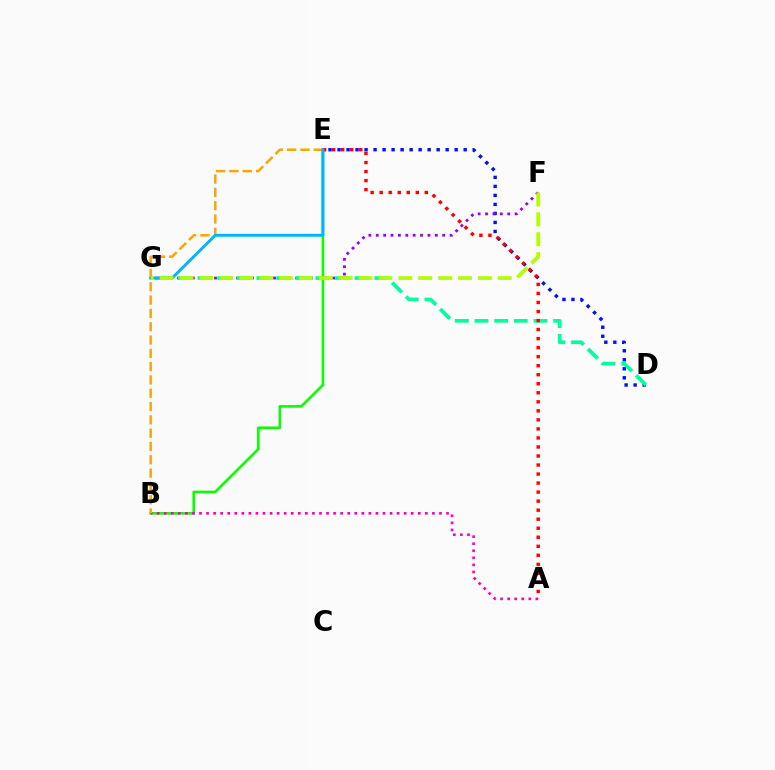{('D', 'E'): [{'color': '#0010ff', 'line_style': 'dotted', 'thickness': 2.45}], ('B', 'E'): [{'color': '#08ff00', 'line_style': 'solid', 'thickness': 1.87}, {'color': '#ffa500', 'line_style': 'dashed', 'thickness': 1.81}], ('F', 'G'): [{'color': '#9b00ff', 'line_style': 'dotted', 'thickness': 2.01}, {'color': '#b3ff00', 'line_style': 'dashed', 'thickness': 2.7}], ('A', 'B'): [{'color': '#ff00bd', 'line_style': 'dotted', 'thickness': 1.92}], ('D', 'G'): [{'color': '#00ff9d', 'line_style': 'dashed', 'thickness': 2.67}], ('A', 'E'): [{'color': '#ff0000', 'line_style': 'dotted', 'thickness': 2.45}], ('E', 'G'): [{'color': '#00b5ff', 'line_style': 'solid', 'thickness': 2.11}]}